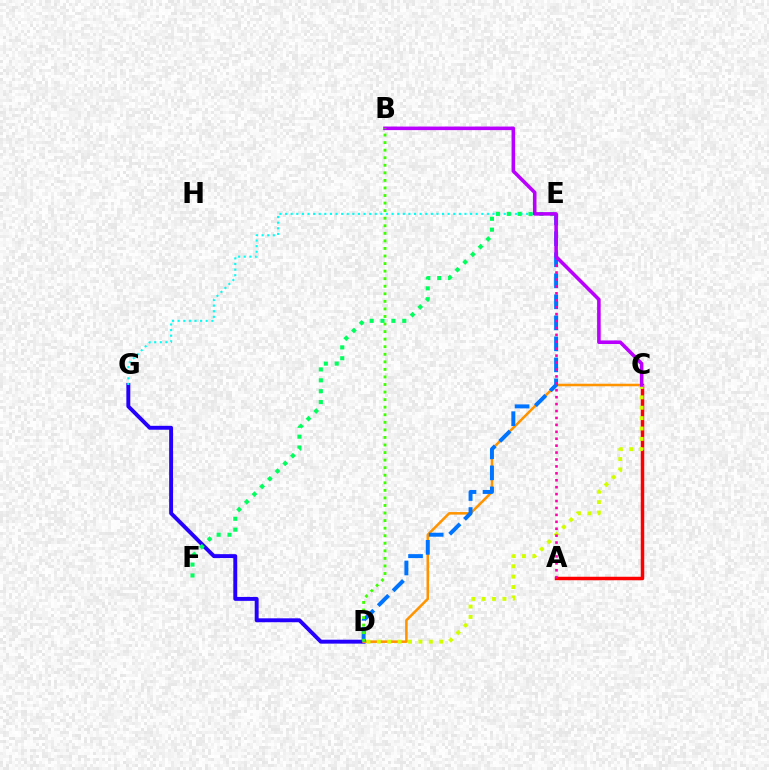{('A', 'C'): [{'color': '#ff0000', 'line_style': 'solid', 'thickness': 2.5}], ('D', 'G'): [{'color': '#2500ff', 'line_style': 'solid', 'thickness': 2.82}], ('E', 'G'): [{'color': '#00fff6', 'line_style': 'dotted', 'thickness': 1.52}], ('C', 'D'): [{'color': '#ff9400', 'line_style': 'solid', 'thickness': 1.84}, {'color': '#d1ff00', 'line_style': 'dotted', 'thickness': 2.82}], ('D', 'E'): [{'color': '#0074ff', 'line_style': 'dashed', 'thickness': 2.86}], ('E', 'F'): [{'color': '#00ff5c', 'line_style': 'dotted', 'thickness': 2.95}], ('A', 'E'): [{'color': '#ff00ac', 'line_style': 'dotted', 'thickness': 1.88}], ('B', 'C'): [{'color': '#b900ff', 'line_style': 'solid', 'thickness': 2.57}], ('B', 'D'): [{'color': '#3dff00', 'line_style': 'dotted', 'thickness': 2.05}]}